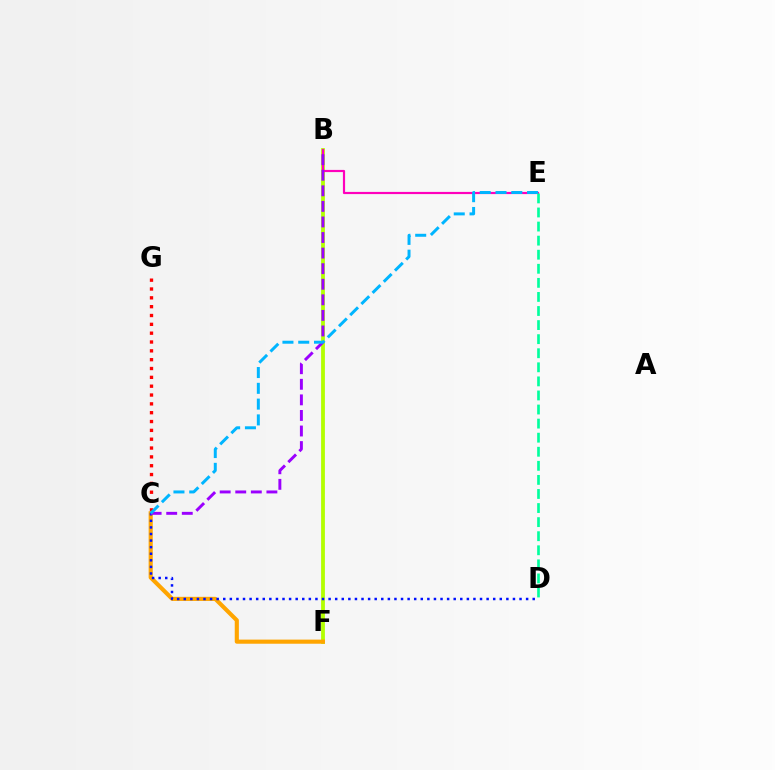{('B', 'F'): [{'color': '#08ff00', 'line_style': 'dashed', 'thickness': 1.55}, {'color': '#b3ff00', 'line_style': 'solid', 'thickness': 2.72}], ('C', 'G'): [{'color': '#ff0000', 'line_style': 'dotted', 'thickness': 2.4}], ('C', 'F'): [{'color': '#ffa500', 'line_style': 'solid', 'thickness': 2.97}], ('B', 'E'): [{'color': '#ff00bd', 'line_style': 'solid', 'thickness': 1.57}], ('C', 'D'): [{'color': '#0010ff', 'line_style': 'dotted', 'thickness': 1.79}], ('B', 'C'): [{'color': '#9b00ff', 'line_style': 'dashed', 'thickness': 2.12}], ('C', 'E'): [{'color': '#00b5ff', 'line_style': 'dashed', 'thickness': 2.14}], ('D', 'E'): [{'color': '#00ff9d', 'line_style': 'dashed', 'thickness': 1.91}]}